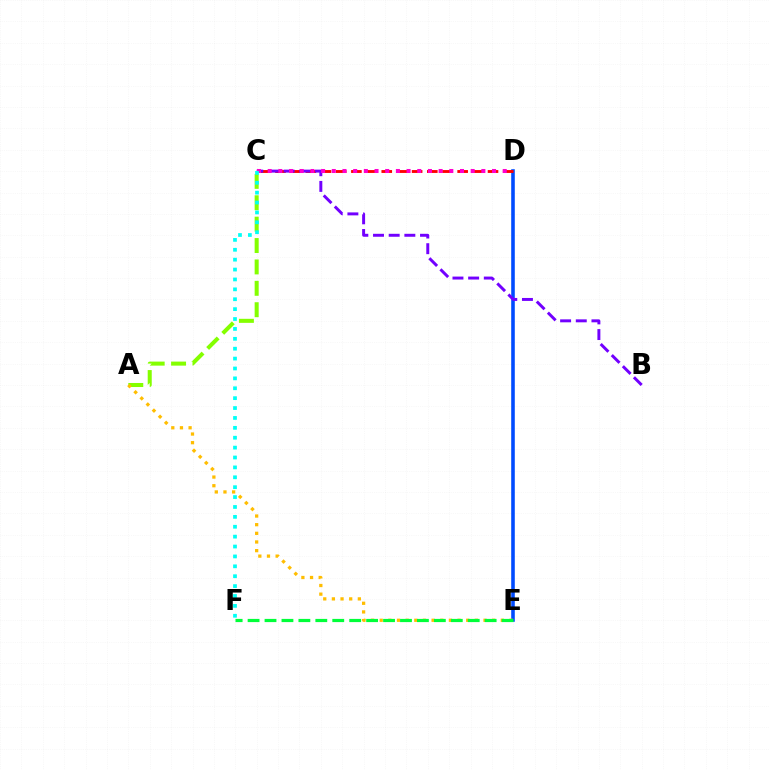{('D', 'E'): [{'color': '#004bff', 'line_style': 'solid', 'thickness': 2.58}], ('A', 'C'): [{'color': '#84ff00', 'line_style': 'dashed', 'thickness': 2.91}], ('C', 'D'): [{'color': '#ff0000', 'line_style': 'dashed', 'thickness': 2.06}, {'color': '#ff00cf', 'line_style': 'dotted', 'thickness': 2.9}], ('B', 'C'): [{'color': '#7200ff', 'line_style': 'dashed', 'thickness': 2.13}], ('A', 'E'): [{'color': '#ffbd00', 'line_style': 'dotted', 'thickness': 2.35}], ('C', 'F'): [{'color': '#00fff6', 'line_style': 'dotted', 'thickness': 2.69}], ('E', 'F'): [{'color': '#00ff39', 'line_style': 'dashed', 'thickness': 2.3}]}